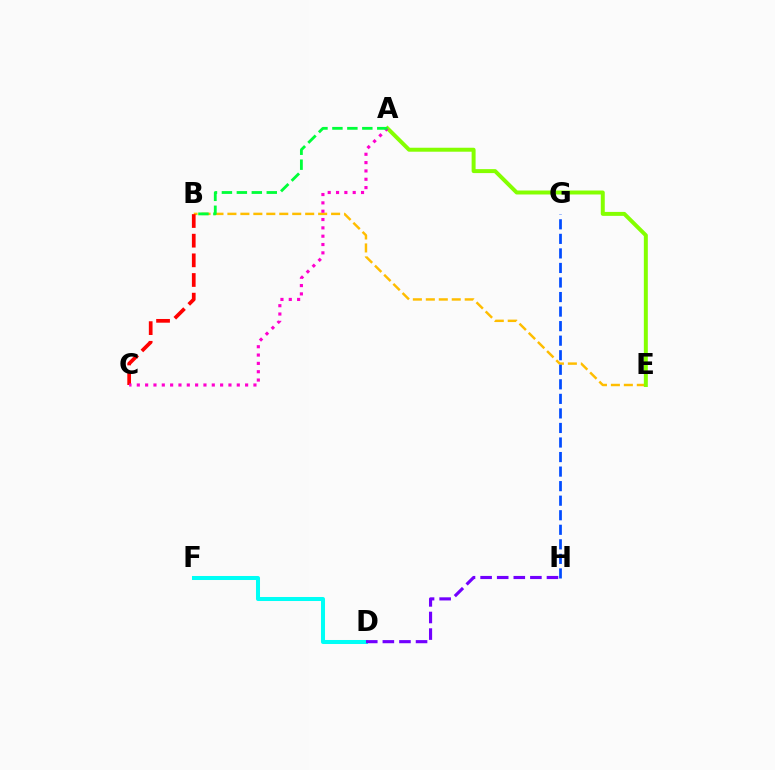{('B', 'E'): [{'color': '#ffbd00', 'line_style': 'dashed', 'thickness': 1.76}], ('B', 'C'): [{'color': '#ff0000', 'line_style': 'dashed', 'thickness': 2.67}], ('D', 'F'): [{'color': '#00fff6', 'line_style': 'solid', 'thickness': 2.9}], ('G', 'H'): [{'color': '#004bff', 'line_style': 'dashed', 'thickness': 1.98}], ('A', 'E'): [{'color': '#84ff00', 'line_style': 'solid', 'thickness': 2.86}], ('A', 'C'): [{'color': '#ff00cf', 'line_style': 'dotted', 'thickness': 2.26}], ('D', 'H'): [{'color': '#7200ff', 'line_style': 'dashed', 'thickness': 2.25}], ('A', 'B'): [{'color': '#00ff39', 'line_style': 'dashed', 'thickness': 2.03}]}